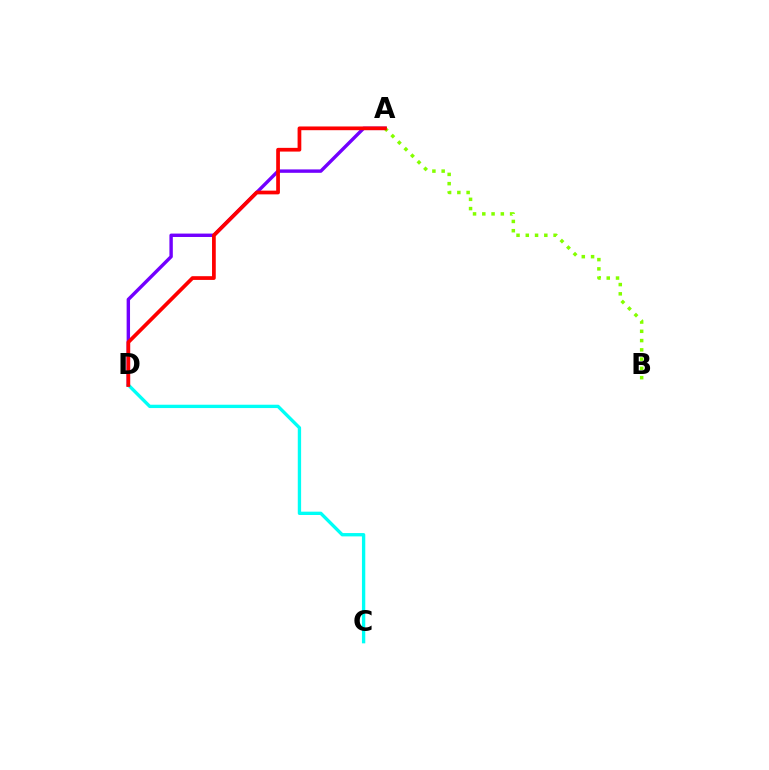{('A', 'D'): [{'color': '#7200ff', 'line_style': 'solid', 'thickness': 2.45}, {'color': '#ff0000', 'line_style': 'solid', 'thickness': 2.68}], ('A', 'B'): [{'color': '#84ff00', 'line_style': 'dotted', 'thickness': 2.52}], ('C', 'D'): [{'color': '#00fff6', 'line_style': 'solid', 'thickness': 2.4}]}